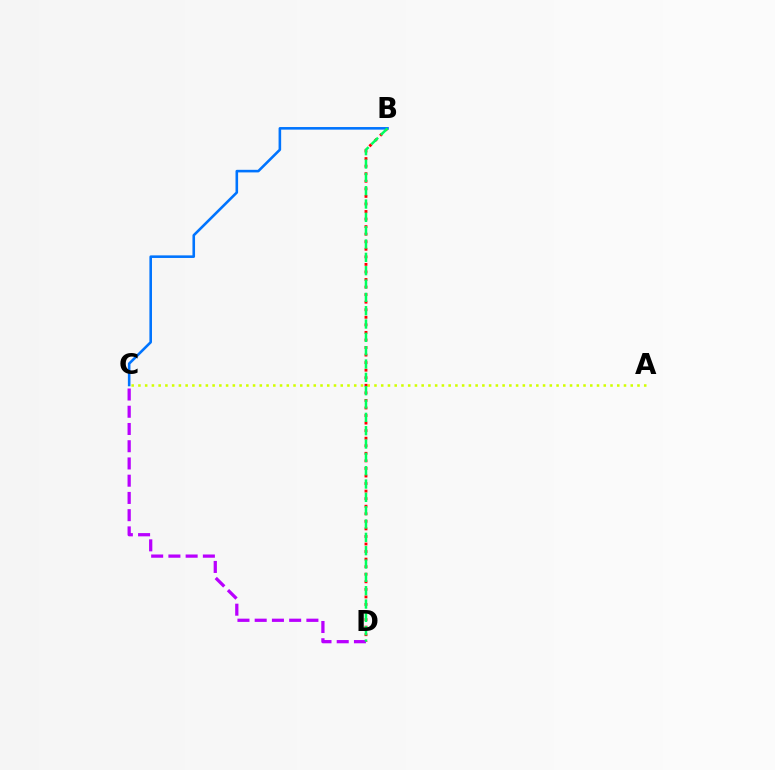{('A', 'C'): [{'color': '#d1ff00', 'line_style': 'dotted', 'thickness': 1.83}], ('B', 'D'): [{'color': '#ff0000', 'line_style': 'dotted', 'thickness': 2.05}, {'color': '#00ff5c', 'line_style': 'dashed', 'thickness': 1.81}], ('C', 'D'): [{'color': '#b900ff', 'line_style': 'dashed', 'thickness': 2.34}], ('B', 'C'): [{'color': '#0074ff', 'line_style': 'solid', 'thickness': 1.87}]}